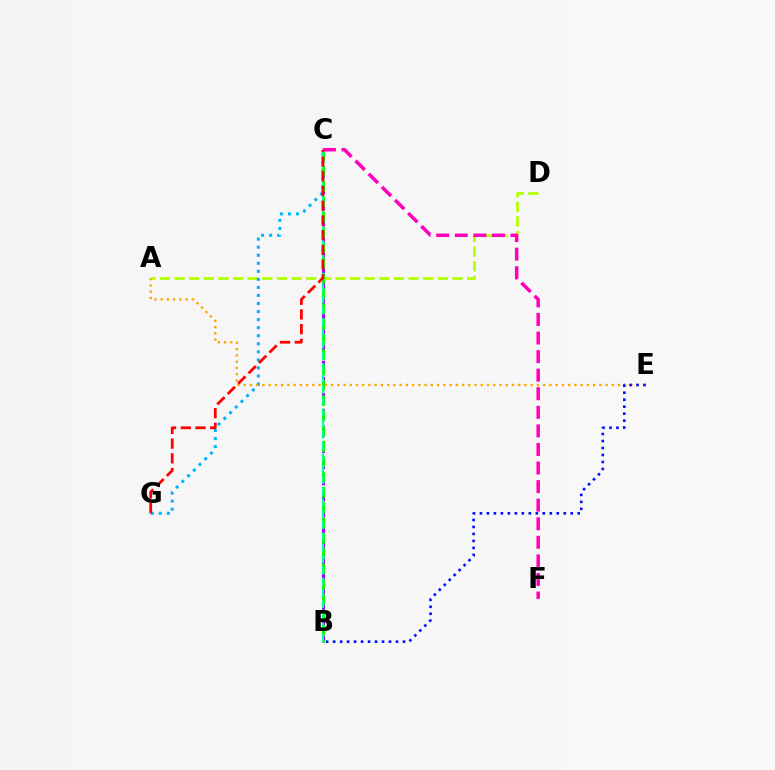{('A', 'D'): [{'color': '#b3ff00', 'line_style': 'dashed', 'thickness': 1.99}], ('B', 'C'): [{'color': '#9b00ff', 'line_style': 'dashed', 'thickness': 2.2}, {'color': '#08ff00', 'line_style': 'dashed', 'thickness': 2.08}, {'color': '#00ff9d', 'line_style': 'dashed', 'thickness': 1.53}], ('C', 'G'): [{'color': '#00b5ff', 'line_style': 'dotted', 'thickness': 2.19}, {'color': '#ff0000', 'line_style': 'dashed', 'thickness': 2.0}], ('A', 'E'): [{'color': '#ffa500', 'line_style': 'dotted', 'thickness': 1.7}], ('C', 'F'): [{'color': '#ff00bd', 'line_style': 'dashed', 'thickness': 2.52}], ('B', 'E'): [{'color': '#0010ff', 'line_style': 'dotted', 'thickness': 1.9}]}